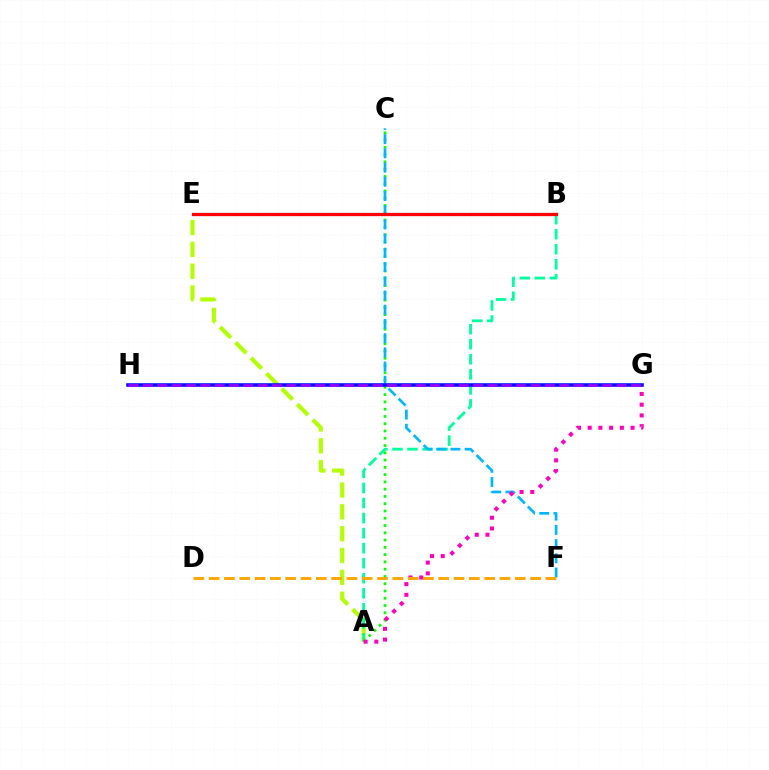{('A', 'E'): [{'color': '#b3ff00', 'line_style': 'dashed', 'thickness': 2.97}], ('A', 'B'): [{'color': '#00ff9d', 'line_style': 'dashed', 'thickness': 2.04}], ('A', 'C'): [{'color': '#08ff00', 'line_style': 'dotted', 'thickness': 1.98}], ('C', 'F'): [{'color': '#00b5ff', 'line_style': 'dashed', 'thickness': 1.93}], ('A', 'G'): [{'color': '#ff00bd', 'line_style': 'dotted', 'thickness': 2.91}], ('G', 'H'): [{'color': '#0010ff', 'line_style': 'solid', 'thickness': 2.59}, {'color': '#9b00ff', 'line_style': 'dashed', 'thickness': 1.95}], ('D', 'F'): [{'color': '#ffa500', 'line_style': 'dashed', 'thickness': 2.08}], ('B', 'E'): [{'color': '#ff0000', 'line_style': 'solid', 'thickness': 2.36}]}